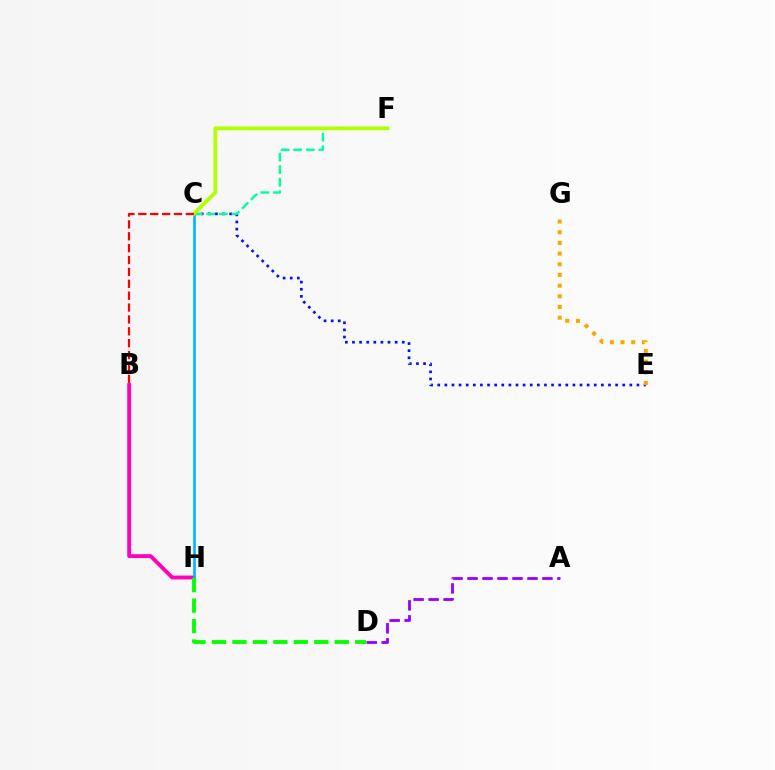{('B', 'H'): [{'color': '#ff00bd', 'line_style': 'solid', 'thickness': 2.78}], ('C', 'E'): [{'color': '#0010ff', 'line_style': 'dotted', 'thickness': 1.93}], ('A', 'D'): [{'color': '#9b00ff', 'line_style': 'dashed', 'thickness': 2.04}], ('C', 'F'): [{'color': '#00ff9d', 'line_style': 'dashed', 'thickness': 1.71}, {'color': '#b3ff00', 'line_style': 'solid', 'thickness': 2.7}], ('C', 'H'): [{'color': '#00b5ff', 'line_style': 'solid', 'thickness': 1.89}], ('E', 'G'): [{'color': '#ffa500', 'line_style': 'dotted', 'thickness': 2.9}], ('B', 'C'): [{'color': '#ff0000', 'line_style': 'dashed', 'thickness': 1.61}], ('D', 'H'): [{'color': '#08ff00', 'line_style': 'dashed', 'thickness': 2.78}]}